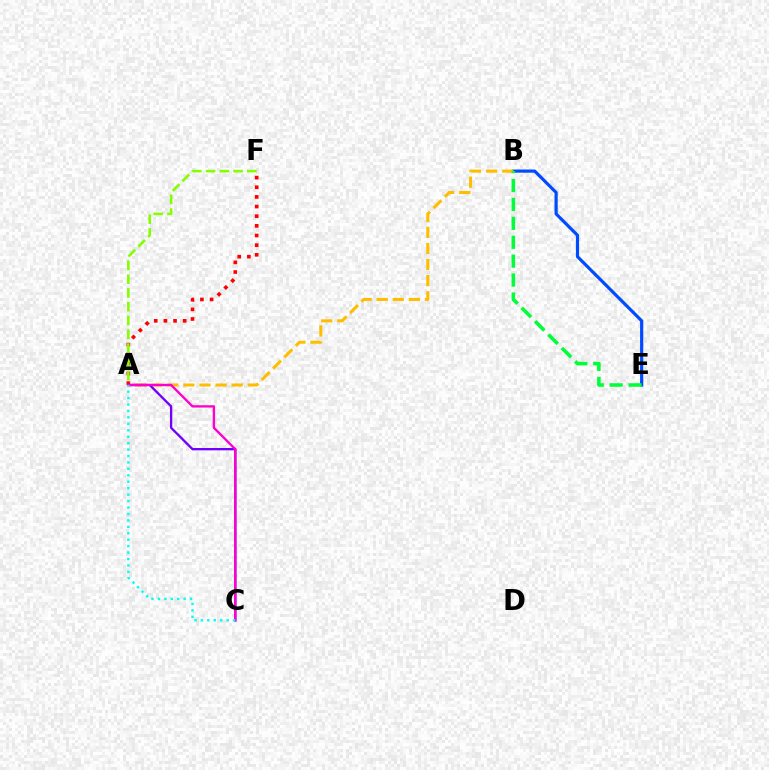{('B', 'E'): [{'color': '#004bff', 'line_style': 'solid', 'thickness': 2.29}, {'color': '#00ff39', 'line_style': 'dashed', 'thickness': 2.57}], ('A', 'B'): [{'color': '#ffbd00', 'line_style': 'dashed', 'thickness': 2.19}], ('A', 'F'): [{'color': '#ff0000', 'line_style': 'dotted', 'thickness': 2.62}, {'color': '#84ff00', 'line_style': 'dashed', 'thickness': 1.87}], ('A', 'C'): [{'color': '#7200ff', 'line_style': 'solid', 'thickness': 1.67}, {'color': '#ff00cf', 'line_style': 'solid', 'thickness': 1.69}, {'color': '#00fff6', 'line_style': 'dotted', 'thickness': 1.75}]}